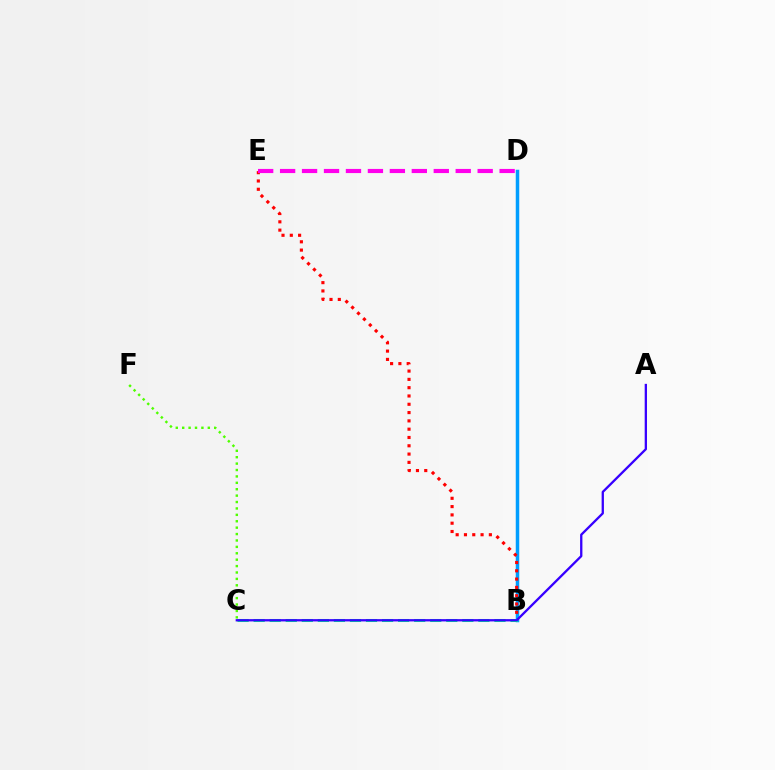{('B', 'D'): [{'color': '#ffd500', 'line_style': 'solid', 'thickness': 1.8}, {'color': '#009eff', 'line_style': 'solid', 'thickness': 2.51}], ('B', 'E'): [{'color': '#ff0000', 'line_style': 'dotted', 'thickness': 2.26}], ('C', 'F'): [{'color': '#4fff00', 'line_style': 'dotted', 'thickness': 1.74}], ('B', 'C'): [{'color': '#00ff86', 'line_style': 'dashed', 'thickness': 2.18}], ('A', 'C'): [{'color': '#3700ff', 'line_style': 'solid', 'thickness': 1.66}], ('D', 'E'): [{'color': '#ff00ed', 'line_style': 'dashed', 'thickness': 2.98}]}